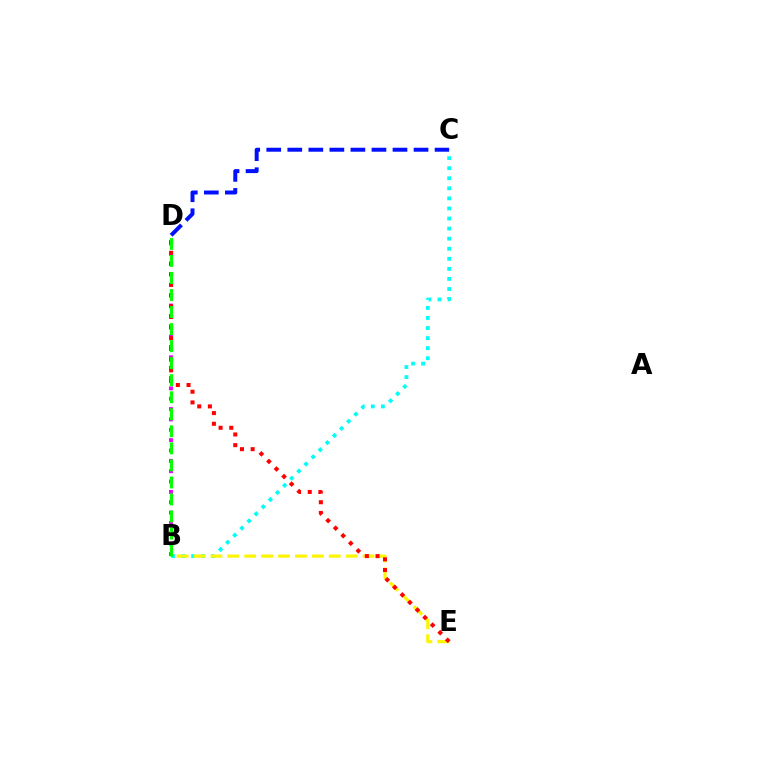{('B', 'C'): [{'color': '#00fff6', 'line_style': 'dotted', 'thickness': 2.74}], ('B', 'E'): [{'color': '#fcf500', 'line_style': 'dashed', 'thickness': 2.3}], ('B', 'D'): [{'color': '#ee00ff', 'line_style': 'dotted', 'thickness': 2.81}, {'color': '#08ff00', 'line_style': 'dashed', 'thickness': 2.31}], ('D', 'E'): [{'color': '#ff0000', 'line_style': 'dotted', 'thickness': 2.9}], ('C', 'D'): [{'color': '#0010ff', 'line_style': 'dashed', 'thickness': 2.86}]}